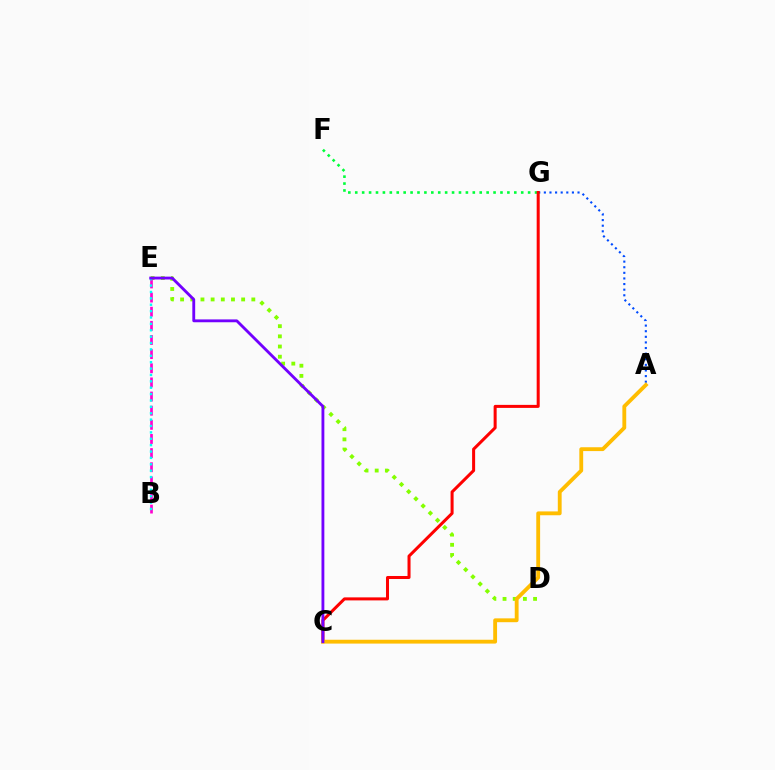{('F', 'G'): [{'color': '#00ff39', 'line_style': 'dotted', 'thickness': 1.88}], ('D', 'E'): [{'color': '#84ff00', 'line_style': 'dotted', 'thickness': 2.76}], ('A', 'G'): [{'color': '#004bff', 'line_style': 'dotted', 'thickness': 1.52}], ('C', 'G'): [{'color': '#ff0000', 'line_style': 'solid', 'thickness': 2.18}], ('B', 'E'): [{'color': '#ff00cf', 'line_style': 'dashed', 'thickness': 1.92}, {'color': '#00fff6', 'line_style': 'dotted', 'thickness': 1.73}], ('A', 'C'): [{'color': '#ffbd00', 'line_style': 'solid', 'thickness': 2.76}], ('C', 'E'): [{'color': '#7200ff', 'line_style': 'solid', 'thickness': 2.05}]}